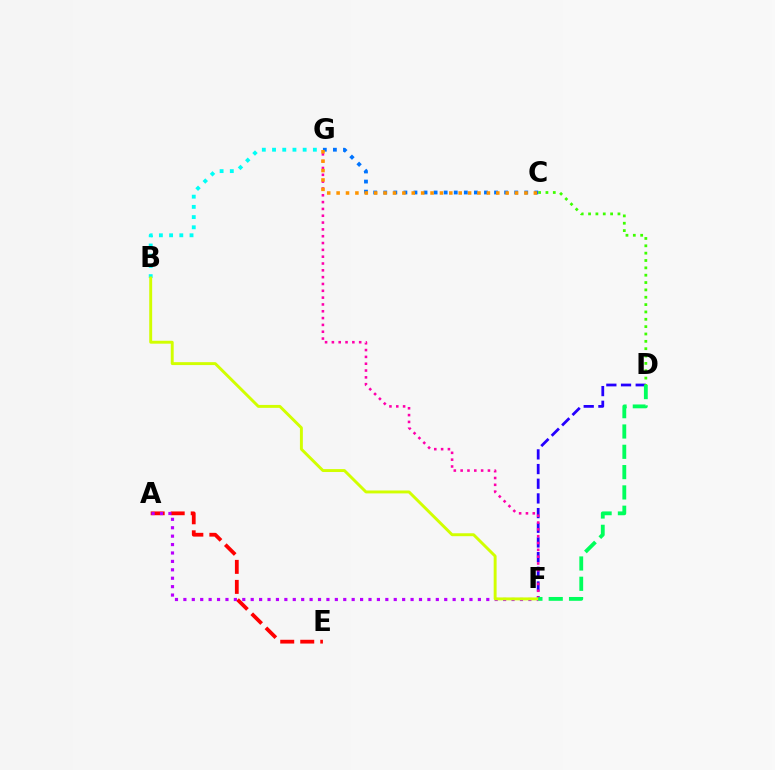{('A', 'E'): [{'color': '#ff0000', 'line_style': 'dashed', 'thickness': 2.72}], ('D', 'F'): [{'color': '#2500ff', 'line_style': 'dashed', 'thickness': 1.99}, {'color': '#00ff5c', 'line_style': 'dashed', 'thickness': 2.76}], ('F', 'G'): [{'color': '#ff00ac', 'line_style': 'dotted', 'thickness': 1.85}], ('A', 'F'): [{'color': '#b900ff', 'line_style': 'dotted', 'thickness': 2.29}], ('C', 'D'): [{'color': '#3dff00', 'line_style': 'dotted', 'thickness': 2.0}], ('B', 'G'): [{'color': '#00fff6', 'line_style': 'dotted', 'thickness': 2.77}], ('B', 'F'): [{'color': '#d1ff00', 'line_style': 'solid', 'thickness': 2.1}], ('C', 'G'): [{'color': '#0074ff', 'line_style': 'dotted', 'thickness': 2.74}, {'color': '#ff9400', 'line_style': 'dotted', 'thickness': 2.55}]}